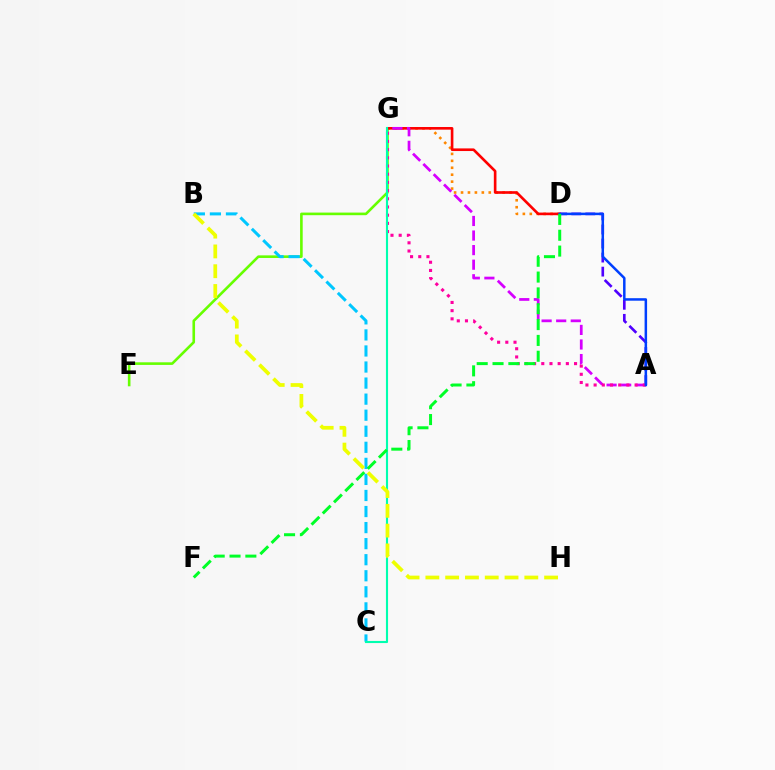{('D', 'G'): [{'color': '#ff8800', 'line_style': 'dotted', 'thickness': 1.88}, {'color': '#ff0000', 'line_style': 'solid', 'thickness': 1.9}], ('E', 'G'): [{'color': '#66ff00', 'line_style': 'solid', 'thickness': 1.88}], ('A', 'D'): [{'color': '#4f00ff', 'line_style': 'dashed', 'thickness': 1.91}, {'color': '#003fff', 'line_style': 'solid', 'thickness': 1.8}], ('A', 'G'): [{'color': '#d600ff', 'line_style': 'dashed', 'thickness': 1.98}, {'color': '#ff00a0', 'line_style': 'dotted', 'thickness': 2.23}], ('B', 'C'): [{'color': '#00c7ff', 'line_style': 'dashed', 'thickness': 2.18}], ('C', 'G'): [{'color': '#00ffaf', 'line_style': 'solid', 'thickness': 1.52}], ('D', 'F'): [{'color': '#00ff27', 'line_style': 'dashed', 'thickness': 2.15}], ('B', 'H'): [{'color': '#eeff00', 'line_style': 'dashed', 'thickness': 2.69}]}